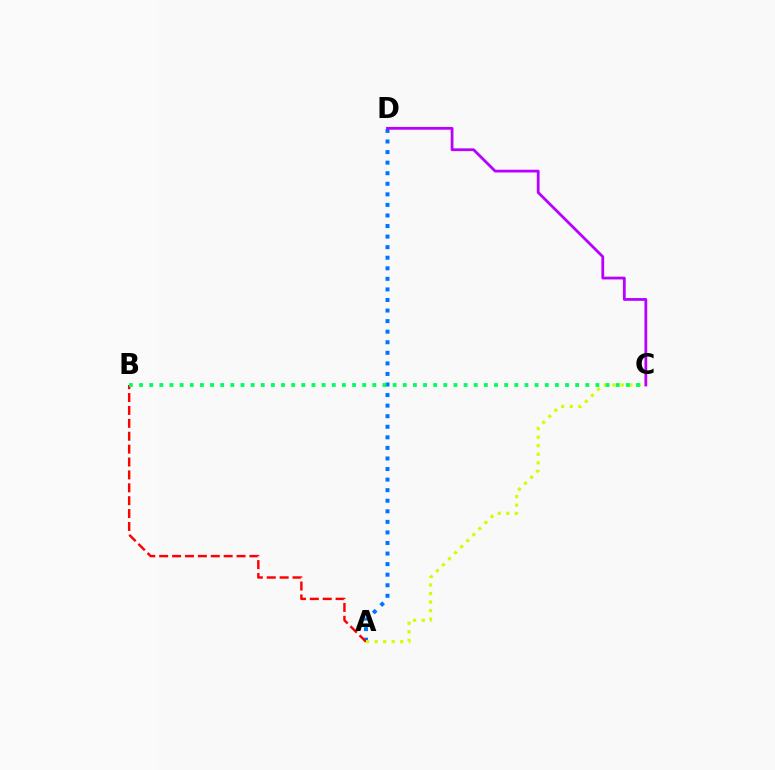{('A', 'D'): [{'color': '#0074ff', 'line_style': 'dotted', 'thickness': 2.87}], ('A', 'B'): [{'color': '#ff0000', 'line_style': 'dashed', 'thickness': 1.75}], ('A', 'C'): [{'color': '#d1ff00', 'line_style': 'dotted', 'thickness': 2.32}], ('B', 'C'): [{'color': '#00ff5c', 'line_style': 'dotted', 'thickness': 2.76}], ('C', 'D'): [{'color': '#b900ff', 'line_style': 'solid', 'thickness': 2.0}]}